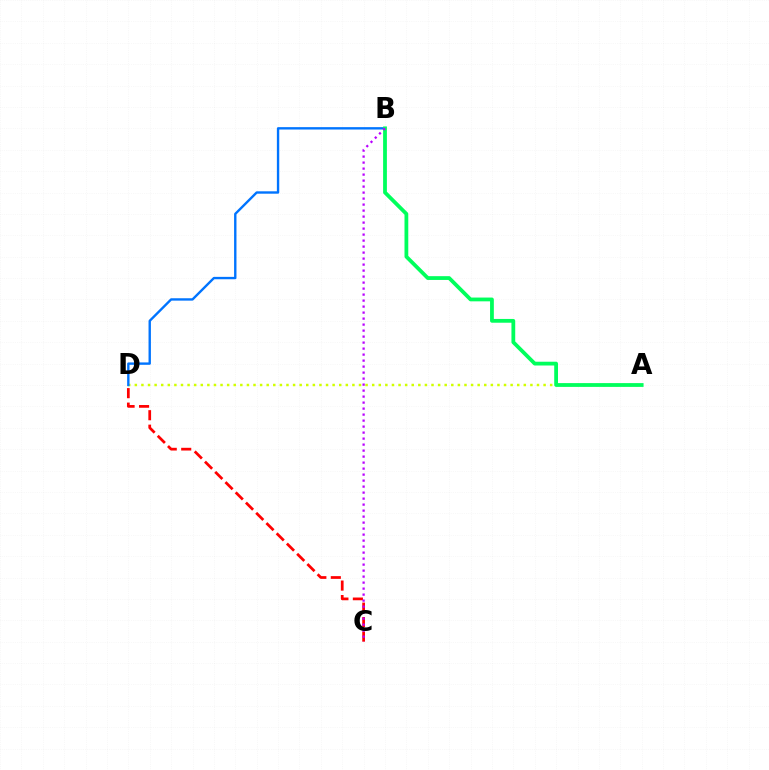{('A', 'D'): [{'color': '#d1ff00', 'line_style': 'dotted', 'thickness': 1.79}], ('C', 'D'): [{'color': '#ff0000', 'line_style': 'dashed', 'thickness': 1.97}], ('B', 'D'): [{'color': '#0074ff', 'line_style': 'solid', 'thickness': 1.71}], ('A', 'B'): [{'color': '#00ff5c', 'line_style': 'solid', 'thickness': 2.72}], ('B', 'C'): [{'color': '#b900ff', 'line_style': 'dotted', 'thickness': 1.63}]}